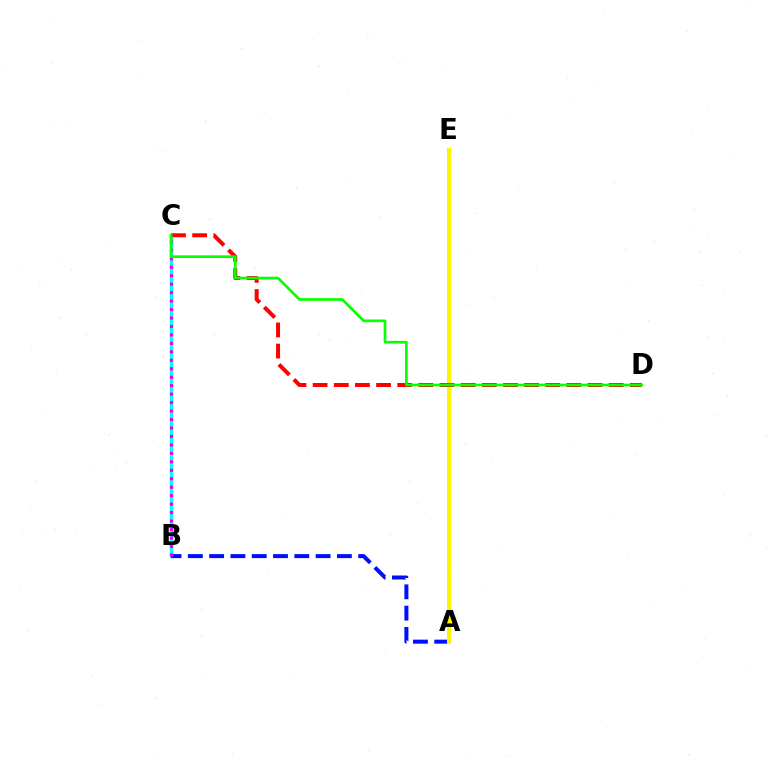{('B', 'C'): [{'color': '#00fff6', 'line_style': 'solid', 'thickness': 2.46}, {'color': '#ee00ff', 'line_style': 'dotted', 'thickness': 2.3}], ('A', 'B'): [{'color': '#0010ff', 'line_style': 'dashed', 'thickness': 2.89}], ('A', 'E'): [{'color': '#fcf500', 'line_style': 'solid', 'thickness': 2.92}], ('C', 'D'): [{'color': '#ff0000', 'line_style': 'dashed', 'thickness': 2.87}, {'color': '#08ff00', 'line_style': 'solid', 'thickness': 1.93}]}